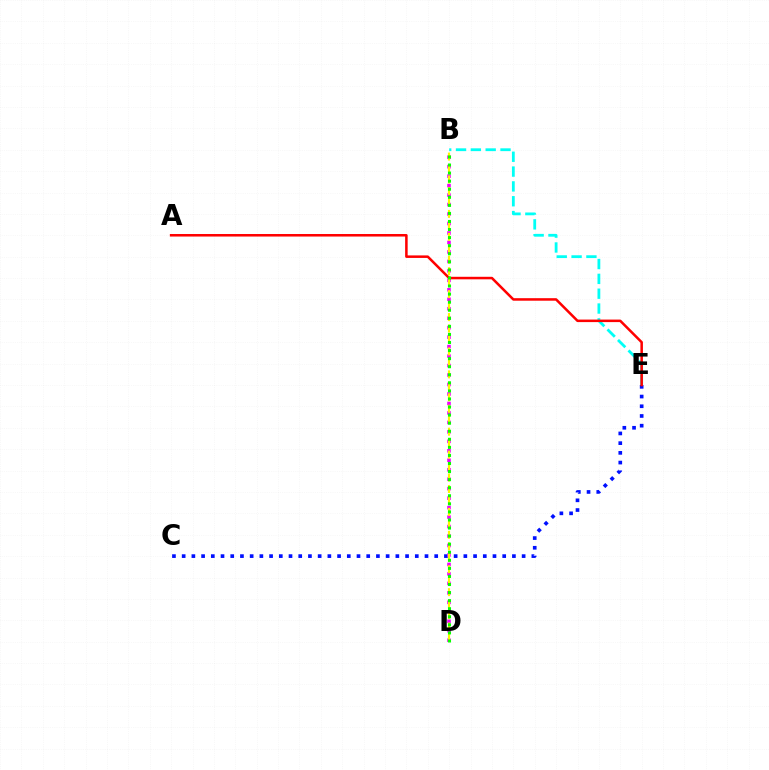{('C', 'E'): [{'color': '#0010ff', 'line_style': 'dotted', 'thickness': 2.64}], ('B', 'D'): [{'color': '#ee00ff', 'line_style': 'dotted', 'thickness': 2.57}, {'color': '#fcf500', 'line_style': 'dashed', 'thickness': 1.56}, {'color': '#08ff00', 'line_style': 'dotted', 'thickness': 2.19}], ('B', 'E'): [{'color': '#00fff6', 'line_style': 'dashed', 'thickness': 2.02}], ('A', 'E'): [{'color': '#ff0000', 'line_style': 'solid', 'thickness': 1.82}]}